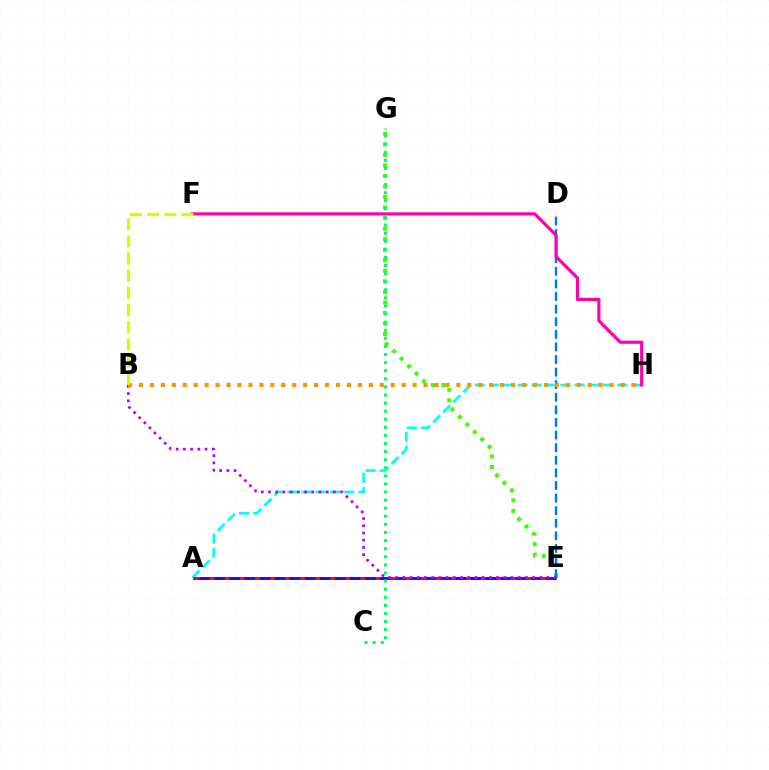{('E', 'G'): [{'color': '#3dff00', 'line_style': 'dotted', 'thickness': 2.86}], ('A', 'E'): [{'color': '#ff0000', 'line_style': 'dashed', 'thickness': 2.04}, {'color': '#2500ff', 'line_style': 'dashed', 'thickness': 2.05}], ('D', 'E'): [{'color': '#0074ff', 'line_style': 'dashed', 'thickness': 1.71}], ('A', 'H'): [{'color': '#00fff6', 'line_style': 'dashed', 'thickness': 1.94}], ('B', 'E'): [{'color': '#b900ff', 'line_style': 'dotted', 'thickness': 1.96}], ('F', 'H'): [{'color': '#ff00ac', 'line_style': 'solid', 'thickness': 2.27}], ('B', 'H'): [{'color': '#ff9400', 'line_style': 'dotted', 'thickness': 2.97}], ('C', 'G'): [{'color': '#00ff5c', 'line_style': 'dotted', 'thickness': 2.2}], ('B', 'F'): [{'color': '#d1ff00', 'line_style': 'dashed', 'thickness': 2.33}]}